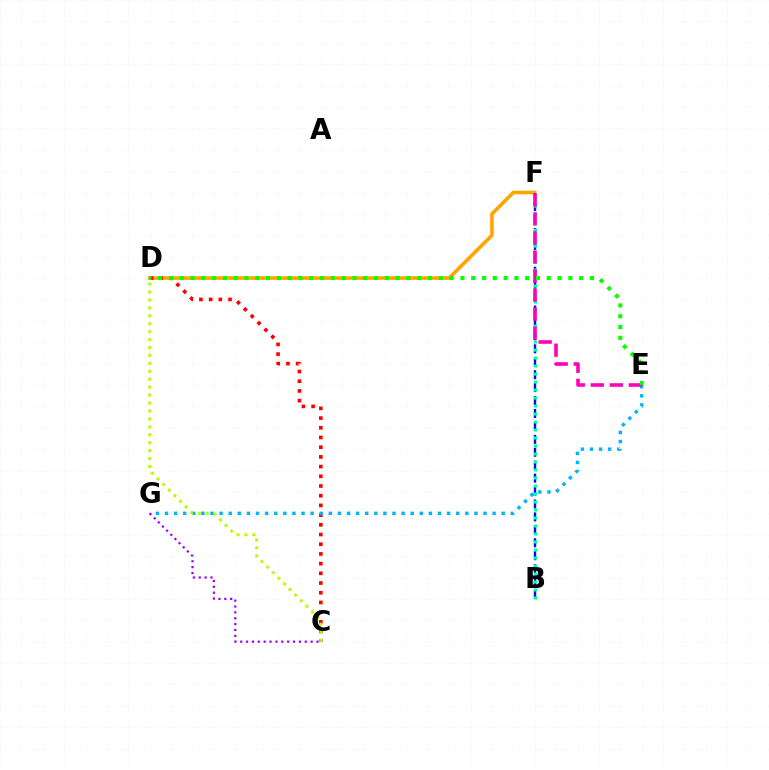{('D', 'F'): [{'color': '#ffa500', 'line_style': 'solid', 'thickness': 2.59}], ('C', 'D'): [{'color': '#ff0000', 'line_style': 'dotted', 'thickness': 2.64}, {'color': '#b3ff00', 'line_style': 'dotted', 'thickness': 2.15}], ('E', 'G'): [{'color': '#00b5ff', 'line_style': 'dotted', 'thickness': 2.47}], ('B', 'F'): [{'color': '#0010ff', 'line_style': 'dashed', 'thickness': 1.76}, {'color': '#00ff9d', 'line_style': 'dotted', 'thickness': 2.17}], ('C', 'G'): [{'color': '#9b00ff', 'line_style': 'dotted', 'thickness': 1.59}], ('E', 'F'): [{'color': '#ff00bd', 'line_style': 'dashed', 'thickness': 2.58}], ('D', 'E'): [{'color': '#08ff00', 'line_style': 'dotted', 'thickness': 2.93}]}